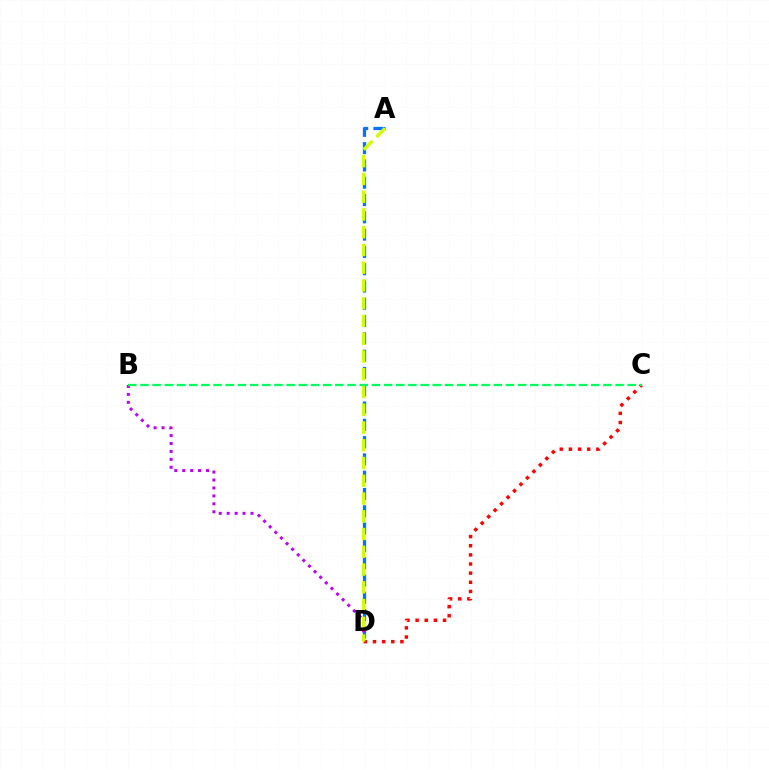{('A', 'D'): [{'color': '#0074ff', 'line_style': 'dashed', 'thickness': 2.35}, {'color': '#d1ff00', 'line_style': 'dashed', 'thickness': 2.41}], ('C', 'D'): [{'color': '#ff0000', 'line_style': 'dotted', 'thickness': 2.48}], ('B', 'D'): [{'color': '#b900ff', 'line_style': 'dotted', 'thickness': 2.15}], ('B', 'C'): [{'color': '#00ff5c', 'line_style': 'dashed', 'thickness': 1.65}]}